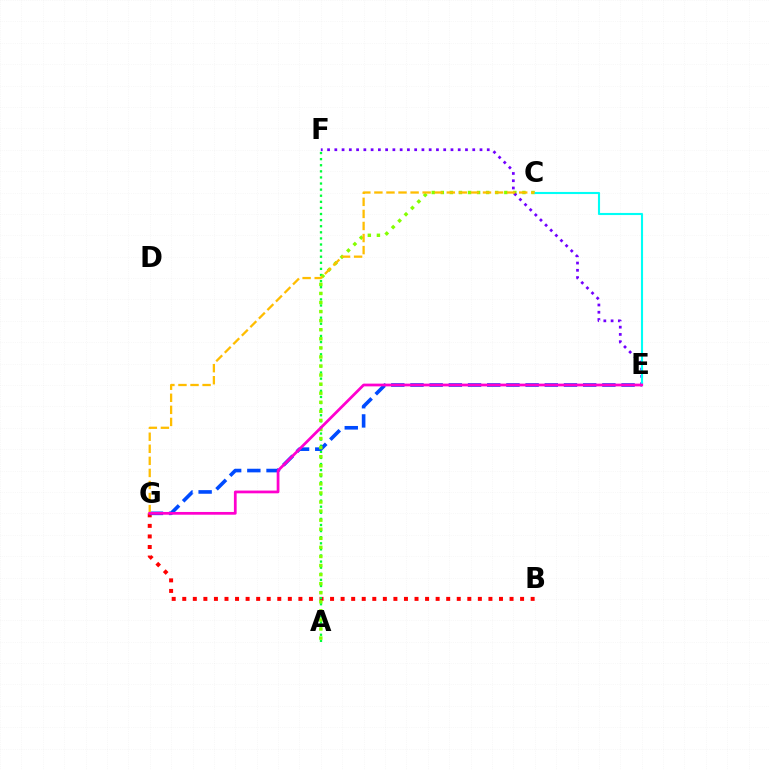{('B', 'G'): [{'color': '#ff0000', 'line_style': 'dotted', 'thickness': 2.87}], ('A', 'F'): [{'color': '#00ff39', 'line_style': 'dotted', 'thickness': 1.66}], ('E', 'G'): [{'color': '#004bff', 'line_style': 'dashed', 'thickness': 2.61}, {'color': '#ff00cf', 'line_style': 'solid', 'thickness': 1.98}], ('A', 'C'): [{'color': '#84ff00', 'line_style': 'dotted', 'thickness': 2.46}], ('E', 'F'): [{'color': '#7200ff', 'line_style': 'dotted', 'thickness': 1.97}], ('C', 'E'): [{'color': '#00fff6', 'line_style': 'solid', 'thickness': 1.52}], ('C', 'G'): [{'color': '#ffbd00', 'line_style': 'dashed', 'thickness': 1.64}]}